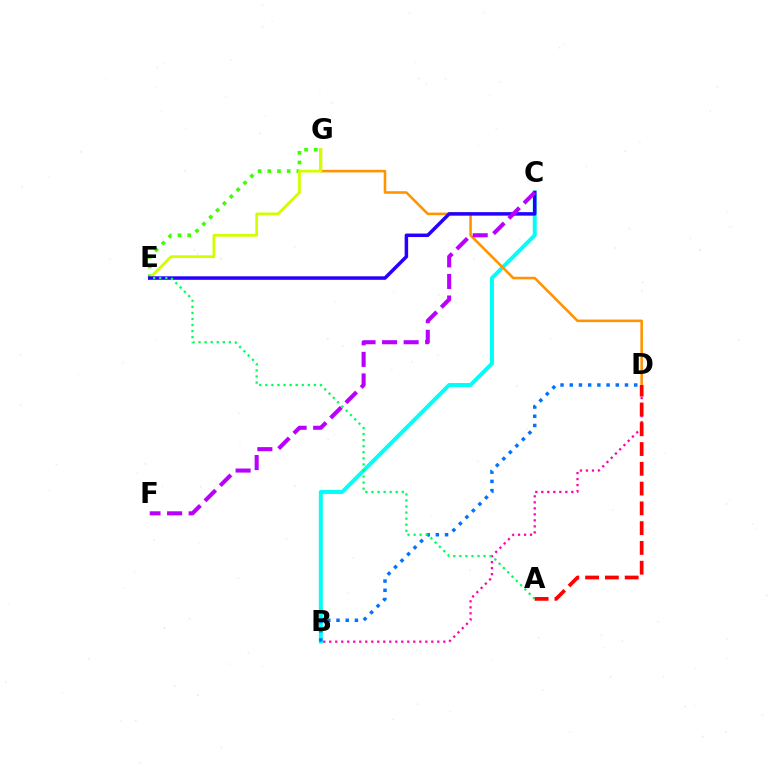{('B', 'C'): [{'color': '#00fff6', 'line_style': 'solid', 'thickness': 2.85}], ('E', 'G'): [{'color': '#3dff00', 'line_style': 'dotted', 'thickness': 2.63}, {'color': '#d1ff00', 'line_style': 'solid', 'thickness': 2.0}], ('D', 'G'): [{'color': '#ff9400', 'line_style': 'solid', 'thickness': 1.86}], ('B', 'D'): [{'color': '#ff00ac', 'line_style': 'dotted', 'thickness': 1.63}, {'color': '#0074ff', 'line_style': 'dotted', 'thickness': 2.5}], ('C', 'E'): [{'color': '#2500ff', 'line_style': 'solid', 'thickness': 2.52}], ('C', 'F'): [{'color': '#b900ff', 'line_style': 'dashed', 'thickness': 2.93}], ('A', 'E'): [{'color': '#00ff5c', 'line_style': 'dotted', 'thickness': 1.65}], ('A', 'D'): [{'color': '#ff0000', 'line_style': 'dashed', 'thickness': 2.69}]}